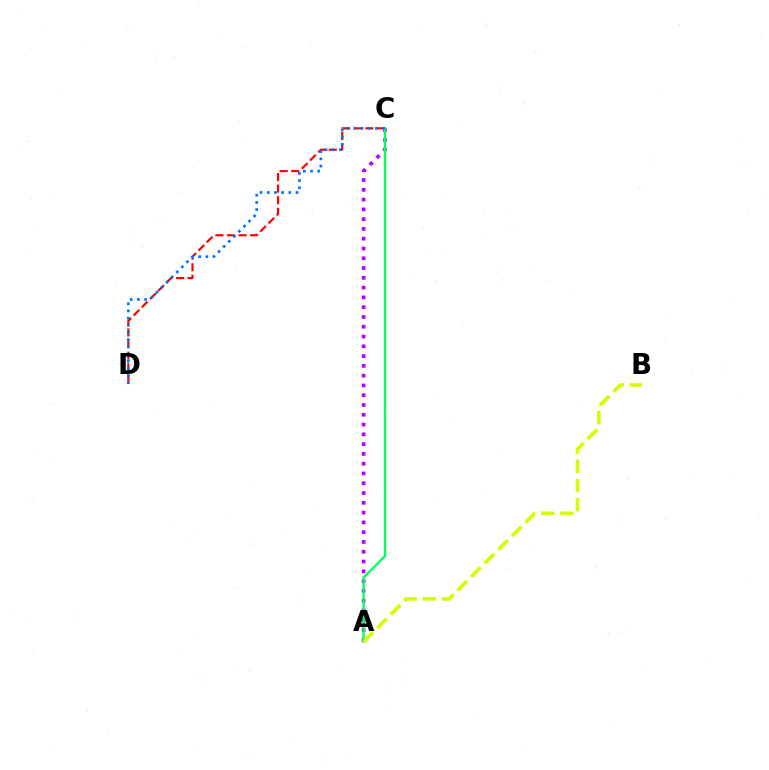{('C', 'D'): [{'color': '#ff0000', 'line_style': 'dashed', 'thickness': 1.57}, {'color': '#0074ff', 'line_style': 'dotted', 'thickness': 1.95}], ('A', 'C'): [{'color': '#b900ff', 'line_style': 'dotted', 'thickness': 2.66}, {'color': '#00ff5c', 'line_style': 'solid', 'thickness': 1.67}], ('A', 'B'): [{'color': '#d1ff00', 'line_style': 'dashed', 'thickness': 2.61}]}